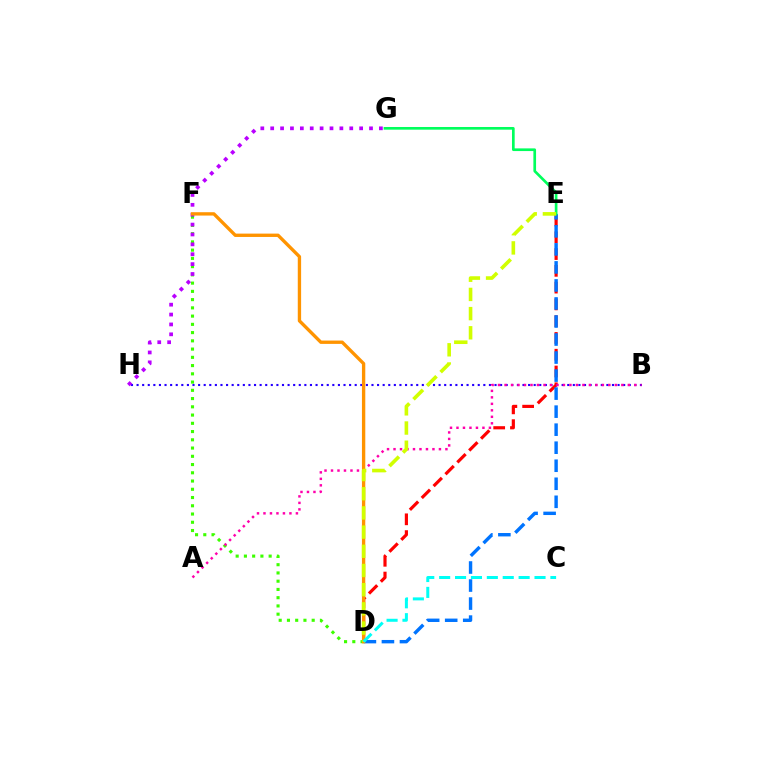{('D', 'E'): [{'color': '#ff0000', 'line_style': 'dashed', 'thickness': 2.28}, {'color': '#0074ff', 'line_style': 'dashed', 'thickness': 2.45}, {'color': '#d1ff00', 'line_style': 'dashed', 'thickness': 2.61}], ('B', 'H'): [{'color': '#2500ff', 'line_style': 'dotted', 'thickness': 1.52}], ('E', 'G'): [{'color': '#00ff5c', 'line_style': 'solid', 'thickness': 1.93}], ('D', 'F'): [{'color': '#3dff00', 'line_style': 'dotted', 'thickness': 2.24}, {'color': '#ff9400', 'line_style': 'solid', 'thickness': 2.41}], ('A', 'B'): [{'color': '#ff00ac', 'line_style': 'dotted', 'thickness': 1.76}], ('G', 'H'): [{'color': '#b900ff', 'line_style': 'dotted', 'thickness': 2.69}], ('C', 'D'): [{'color': '#00fff6', 'line_style': 'dashed', 'thickness': 2.16}]}